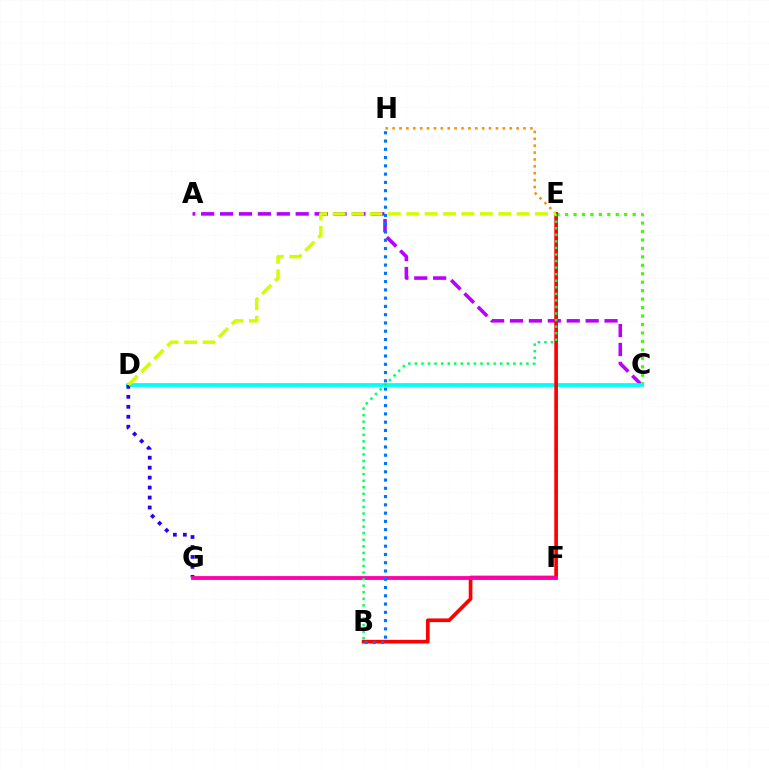{('A', 'C'): [{'color': '#b900ff', 'line_style': 'dashed', 'thickness': 2.57}], ('C', 'E'): [{'color': '#3dff00', 'line_style': 'dotted', 'thickness': 2.3}], ('C', 'D'): [{'color': '#00fff6', 'line_style': 'solid', 'thickness': 2.71}], ('E', 'H'): [{'color': '#ff9400', 'line_style': 'dotted', 'thickness': 1.87}], ('B', 'E'): [{'color': '#ff0000', 'line_style': 'solid', 'thickness': 2.64}, {'color': '#00ff5c', 'line_style': 'dotted', 'thickness': 1.78}], ('D', 'G'): [{'color': '#2500ff', 'line_style': 'dotted', 'thickness': 2.71}], ('F', 'G'): [{'color': '#ff00ac', 'line_style': 'solid', 'thickness': 2.75}], ('B', 'H'): [{'color': '#0074ff', 'line_style': 'dotted', 'thickness': 2.25}], ('D', 'E'): [{'color': '#d1ff00', 'line_style': 'dashed', 'thickness': 2.5}]}